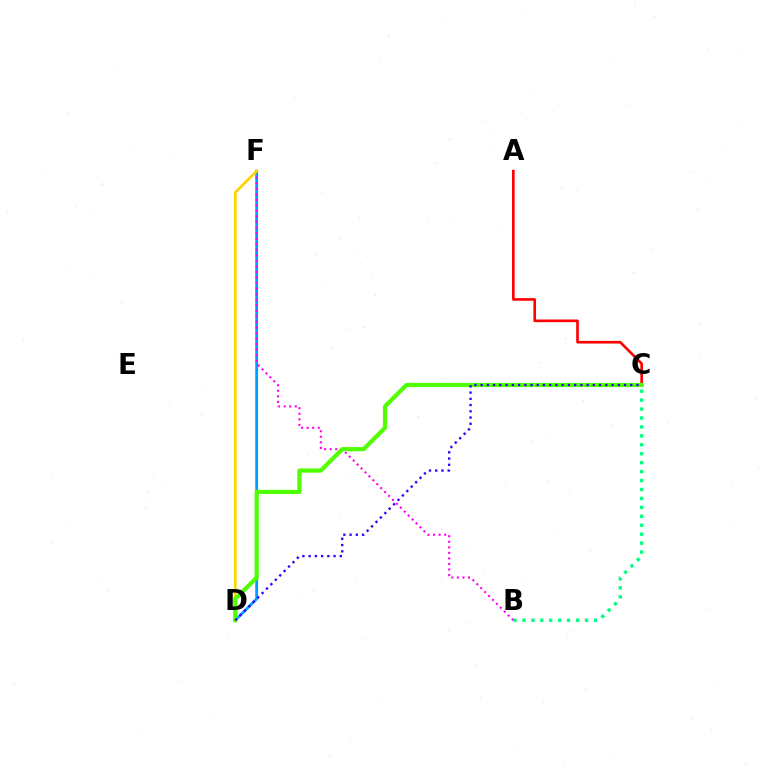{('B', 'C'): [{'color': '#00ff86', 'line_style': 'dotted', 'thickness': 2.43}], ('D', 'F'): [{'color': '#009eff', 'line_style': 'solid', 'thickness': 2.03}, {'color': '#ffd500', 'line_style': 'solid', 'thickness': 1.94}], ('B', 'F'): [{'color': '#ff00ed', 'line_style': 'dotted', 'thickness': 1.51}], ('A', 'C'): [{'color': '#ff0000', 'line_style': 'solid', 'thickness': 1.9}], ('C', 'D'): [{'color': '#4fff00', 'line_style': 'solid', 'thickness': 3.0}, {'color': '#3700ff', 'line_style': 'dotted', 'thickness': 1.69}]}